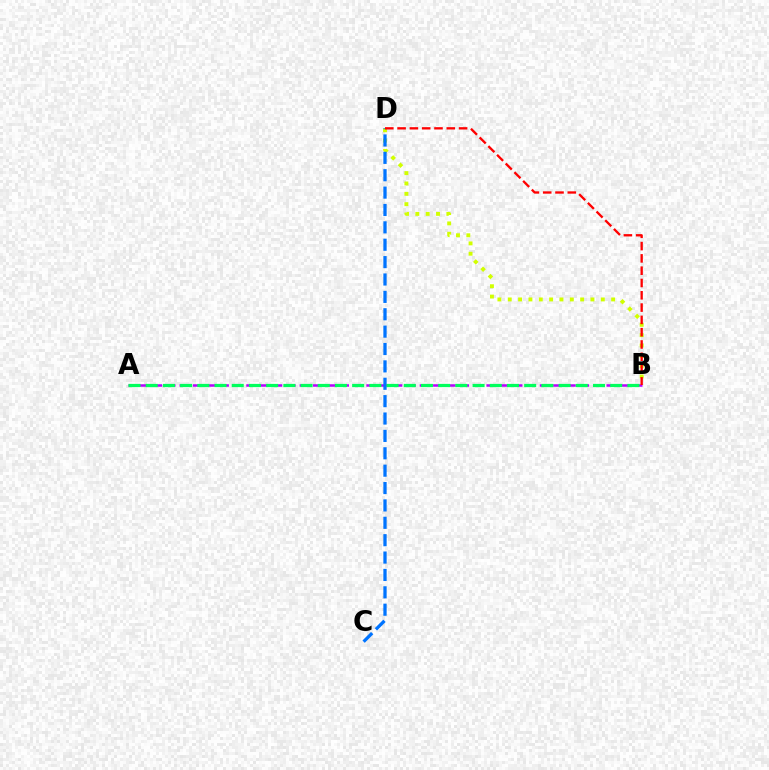{('A', 'B'): [{'color': '#b900ff', 'line_style': 'dashed', 'thickness': 1.81}, {'color': '#00ff5c', 'line_style': 'dashed', 'thickness': 2.34}], ('B', 'D'): [{'color': '#d1ff00', 'line_style': 'dotted', 'thickness': 2.81}, {'color': '#ff0000', 'line_style': 'dashed', 'thickness': 1.67}], ('C', 'D'): [{'color': '#0074ff', 'line_style': 'dashed', 'thickness': 2.36}]}